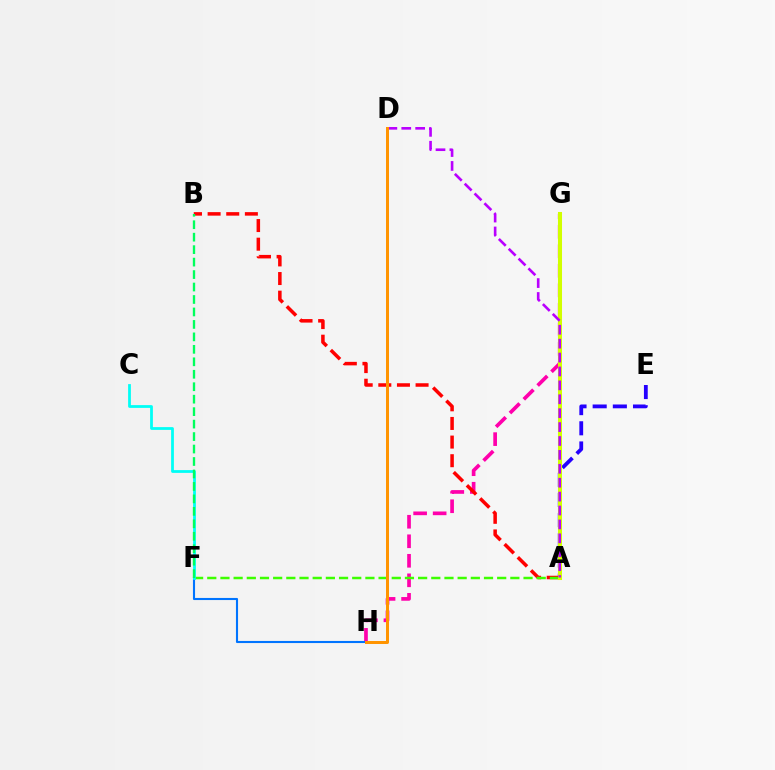{('G', 'H'): [{'color': '#ff00ac', 'line_style': 'dashed', 'thickness': 2.65}], ('A', 'E'): [{'color': '#2500ff', 'line_style': 'dashed', 'thickness': 2.74}], ('A', 'B'): [{'color': '#ff0000', 'line_style': 'dashed', 'thickness': 2.53}], ('F', 'H'): [{'color': '#0074ff', 'line_style': 'solid', 'thickness': 1.51}], ('A', 'F'): [{'color': '#3dff00', 'line_style': 'dashed', 'thickness': 1.79}], ('A', 'G'): [{'color': '#d1ff00', 'line_style': 'solid', 'thickness': 2.91}], ('A', 'D'): [{'color': '#b900ff', 'line_style': 'dashed', 'thickness': 1.89}], ('C', 'F'): [{'color': '#00fff6', 'line_style': 'solid', 'thickness': 2.0}], ('B', 'F'): [{'color': '#00ff5c', 'line_style': 'dashed', 'thickness': 1.69}], ('D', 'H'): [{'color': '#ff9400', 'line_style': 'solid', 'thickness': 2.15}]}